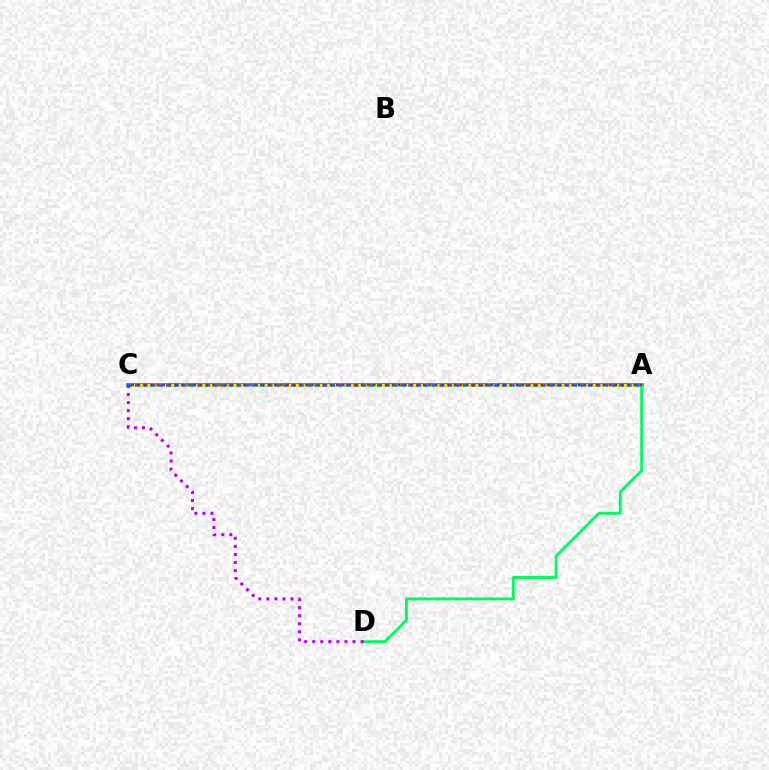{('A', 'C'): [{'color': '#0074ff', 'line_style': 'solid', 'thickness': 2.58}, {'color': '#d1ff00', 'line_style': 'dotted', 'thickness': 2.12}, {'color': '#ff0000', 'line_style': 'dotted', 'thickness': 1.68}], ('A', 'D'): [{'color': '#00ff5c', 'line_style': 'solid', 'thickness': 2.13}], ('C', 'D'): [{'color': '#b900ff', 'line_style': 'dotted', 'thickness': 2.19}]}